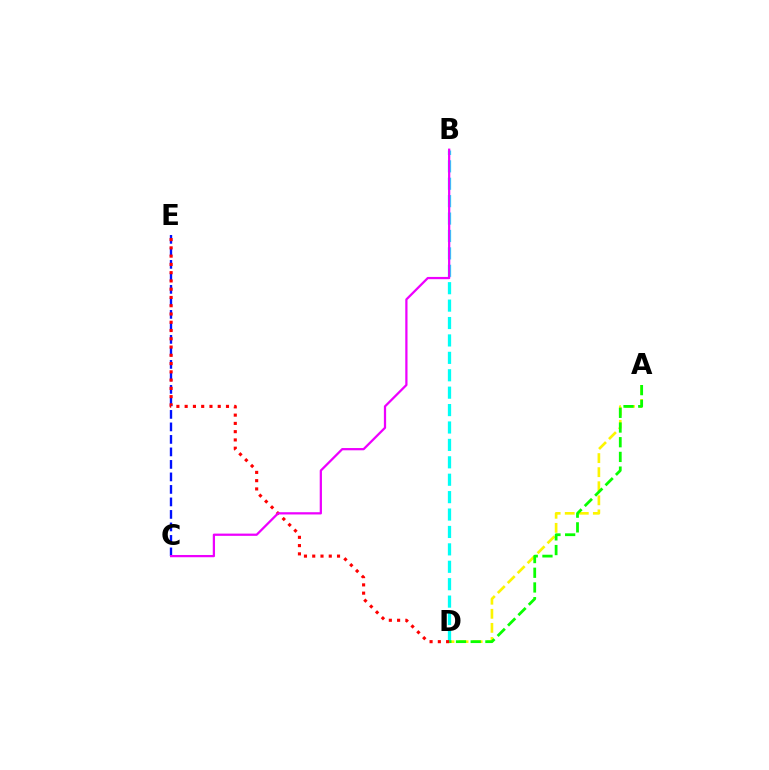{('A', 'D'): [{'color': '#fcf500', 'line_style': 'dashed', 'thickness': 1.91}, {'color': '#08ff00', 'line_style': 'dashed', 'thickness': 2.0}], ('B', 'D'): [{'color': '#00fff6', 'line_style': 'dashed', 'thickness': 2.37}], ('C', 'E'): [{'color': '#0010ff', 'line_style': 'dashed', 'thickness': 1.7}], ('D', 'E'): [{'color': '#ff0000', 'line_style': 'dotted', 'thickness': 2.25}], ('B', 'C'): [{'color': '#ee00ff', 'line_style': 'solid', 'thickness': 1.62}]}